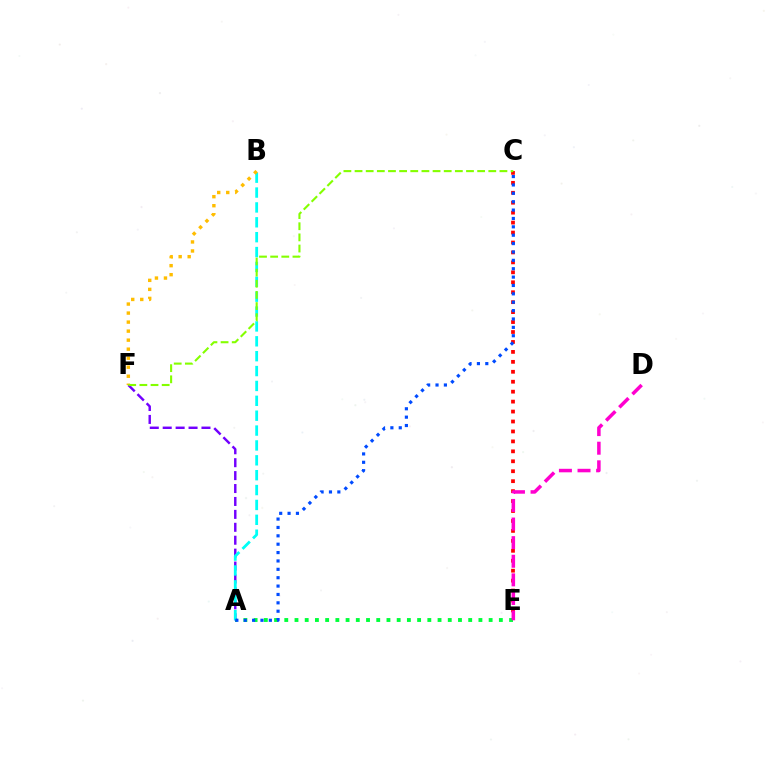{('C', 'E'): [{'color': '#ff0000', 'line_style': 'dotted', 'thickness': 2.7}], ('A', 'E'): [{'color': '#00ff39', 'line_style': 'dotted', 'thickness': 2.78}], ('A', 'F'): [{'color': '#7200ff', 'line_style': 'dashed', 'thickness': 1.76}], ('A', 'B'): [{'color': '#00fff6', 'line_style': 'dashed', 'thickness': 2.02}], ('A', 'C'): [{'color': '#004bff', 'line_style': 'dotted', 'thickness': 2.28}], ('B', 'F'): [{'color': '#ffbd00', 'line_style': 'dotted', 'thickness': 2.45}], ('C', 'F'): [{'color': '#84ff00', 'line_style': 'dashed', 'thickness': 1.51}], ('D', 'E'): [{'color': '#ff00cf', 'line_style': 'dashed', 'thickness': 2.53}]}